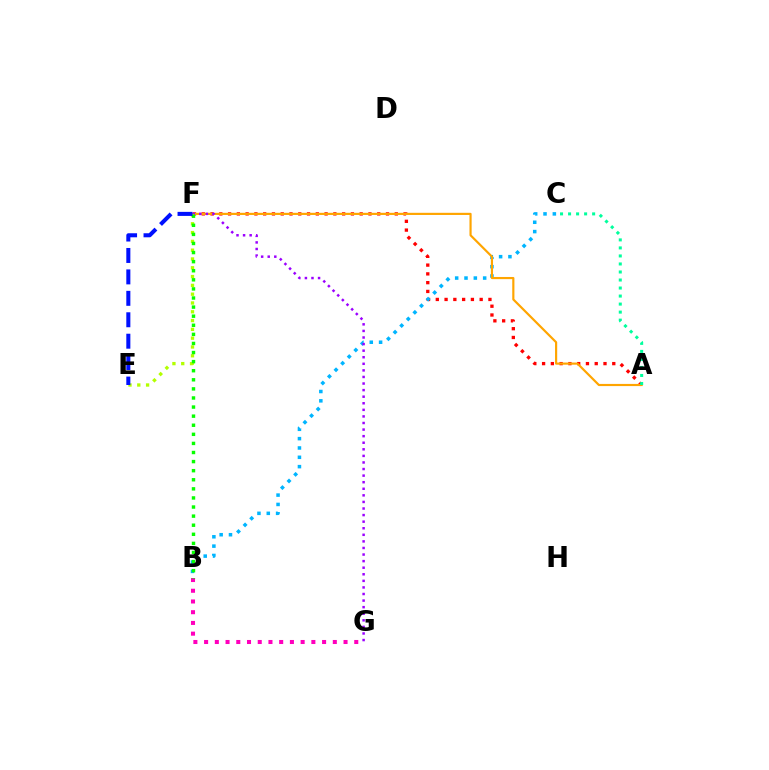{('A', 'F'): [{'color': '#ff0000', 'line_style': 'dotted', 'thickness': 2.38}, {'color': '#ffa500', 'line_style': 'solid', 'thickness': 1.56}], ('B', 'C'): [{'color': '#00b5ff', 'line_style': 'dotted', 'thickness': 2.54}], ('B', 'G'): [{'color': '#ff00bd', 'line_style': 'dotted', 'thickness': 2.91}], ('A', 'C'): [{'color': '#00ff9d', 'line_style': 'dotted', 'thickness': 2.18}], ('F', 'G'): [{'color': '#9b00ff', 'line_style': 'dotted', 'thickness': 1.79}], ('E', 'F'): [{'color': '#b3ff00', 'line_style': 'dotted', 'thickness': 2.39}, {'color': '#0010ff', 'line_style': 'dashed', 'thickness': 2.91}], ('B', 'F'): [{'color': '#08ff00', 'line_style': 'dotted', 'thickness': 2.47}]}